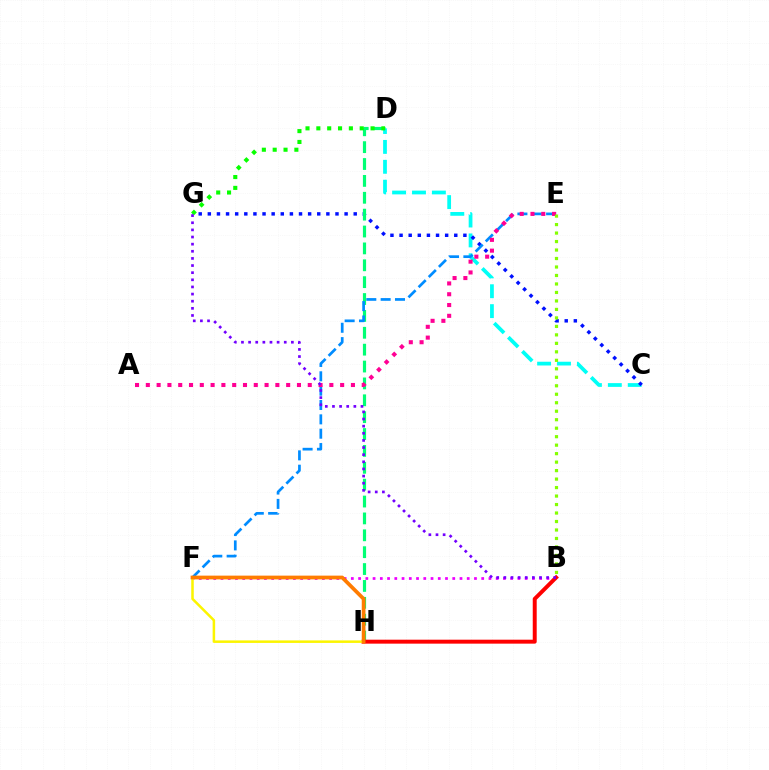{('C', 'D'): [{'color': '#00fff6', 'line_style': 'dashed', 'thickness': 2.7}], ('C', 'G'): [{'color': '#0010ff', 'line_style': 'dotted', 'thickness': 2.48}], ('D', 'H'): [{'color': '#00ff74', 'line_style': 'dashed', 'thickness': 2.29}], ('B', 'F'): [{'color': '#ee00ff', 'line_style': 'dotted', 'thickness': 1.97}], ('B', 'H'): [{'color': '#ff0000', 'line_style': 'solid', 'thickness': 2.85}], ('E', 'F'): [{'color': '#008cff', 'line_style': 'dashed', 'thickness': 1.95}], ('F', 'H'): [{'color': '#fcf500', 'line_style': 'solid', 'thickness': 1.82}, {'color': '#ff7c00', 'line_style': 'solid', 'thickness': 2.69}], ('D', 'G'): [{'color': '#08ff00', 'line_style': 'dotted', 'thickness': 2.95}], ('A', 'E'): [{'color': '#ff0094', 'line_style': 'dotted', 'thickness': 2.93}], ('B', 'E'): [{'color': '#84ff00', 'line_style': 'dotted', 'thickness': 2.31}], ('B', 'G'): [{'color': '#7200ff', 'line_style': 'dotted', 'thickness': 1.94}]}